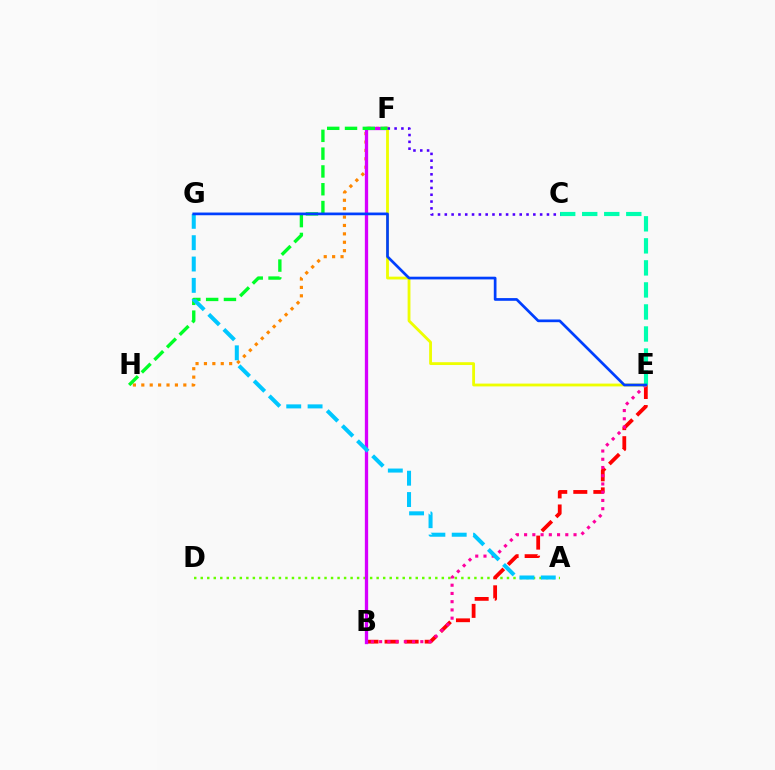{('A', 'D'): [{'color': '#66ff00', 'line_style': 'dotted', 'thickness': 1.77}], ('B', 'E'): [{'color': '#ff0000', 'line_style': 'dashed', 'thickness': 2.72}, {'color': '#ff00a0', 'line_style': 'dotted', 'thickness': 2.24}], ('F', 'H'): [{'color': '#ff8800', 'line_style': 'dotted', 'thickness': 2.28}, {'color': '#00ff27', 'line_style': 'dashed', 'thickness': 2.42}], ('B', 'F'): [{'color': '#d600ff', 'line_style': 'solid', 'thickness': 2.37}], ('E', 'F'): [{'color': '#eeff00', 'line_style': 'solid', 'thickness': 2.03}], ('C', 'E'): [{'color': '#00ffaf', 'line_style': 'dashed', 'thickness': 2.99}], ('A', 'G'): [{'color': '#00c7ff', 'line_style': 'dashed', 'thickness': 2.9}], ('E', 'G'): [{'color': '#003fff', 'line_style': 'solid', 'thickness': 1.95}], ('C', 'F'): [{'color': '#4f00ff', 'line_style': 'dotted', 'thickness': 1.85}]}